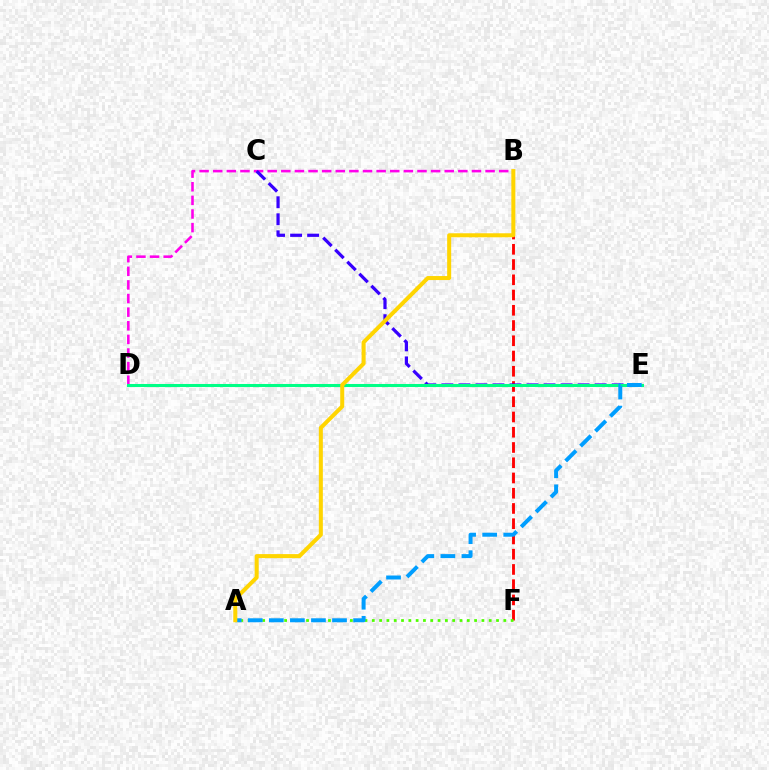{('B', 'F'): [{'color': '#ff0000', 'line_style': 'dashed', 'thickness': 2.07}], ('B', 'D'): [{'color': '#ff00ed', 'line_style': 'dashed', 'thickness': 1.85}], ('C', 'E'): [{'color': '#3700ff', 'line_style': 'dashed', 'thickness': 2.31}], ('D', 'E'): [{'color': '#00ff86', 'line_style': 'solid', 'thickness': 2.19}], ('A', 'F'): [{'color': '#4fff00', 'line_style': 'dotted', 'thickness': 1.99}], ('A', 'E'): [{'color': '#009eff', 'line_style': 'dashed', 'thickness': 2.86}], ('A', 'B'): [{'color': '#ffd500', 'line_style': 'solid', 'thickness': 2.89}]}